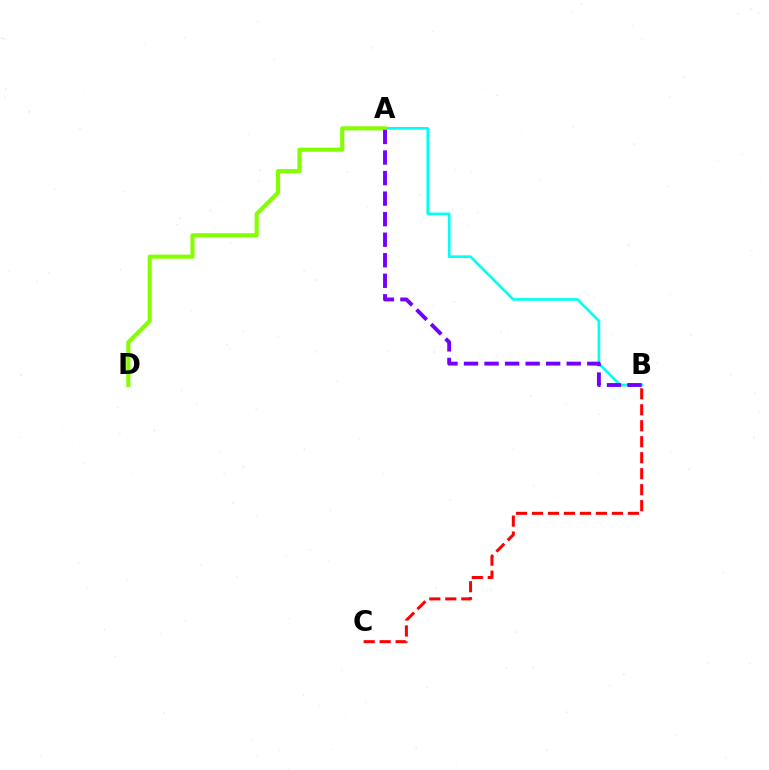{('A', 'B'): [{'color': '#00fff6', 'line_style': 'solid', 'thickness': 1.91}, {'color': '#7200ff', 'line_style': 'dashed', 'thickness': 2.79}], ('B', 'C'): [{'color': '#ff0000', 'line_style': 'dashed', 'thickness': 2.17}], ('A', 'D'): [{'color': '#84ff00', 'line_style': 'solid', 'thickness': 2.96}]}